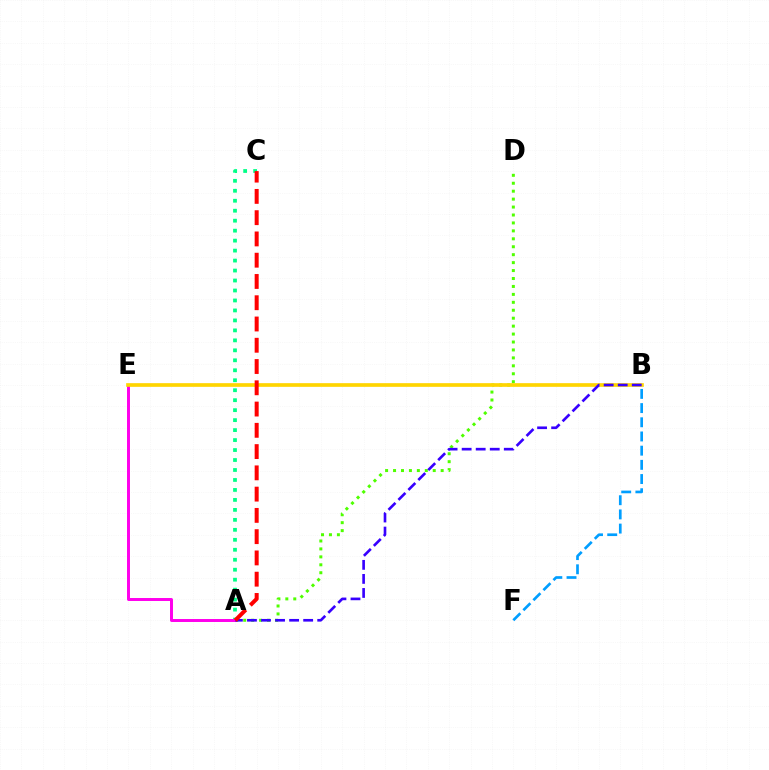{('A', 'D'): [{'color': '#4fff00', 'line_style': 'dotted', 'thickness': 2.16}], ('A', 'C'): [{'color': '#00ff86', 'line_style': 'dotted', 'thickness': 2.71}, {'color': '#ff0000', 'line_style': 'dashed', 'thickness': 2.89}], ('A', 'E'): [{'color': '#ff00ed', 'line_style': 'solid', 'thickness': 2.14}], ('B', 'E'): [{'color': '#ffd500', 'line_style': 'solid', 'thickness': 2.64}], ('A', 'B'): [{'color': '#3700ff', 'line_style': 'dashed', 'thickness': 1.91}], ('B', 'F'): [{'color': '#009eff', 'line_style': 'dashed', 'thickness': 1.93}]}